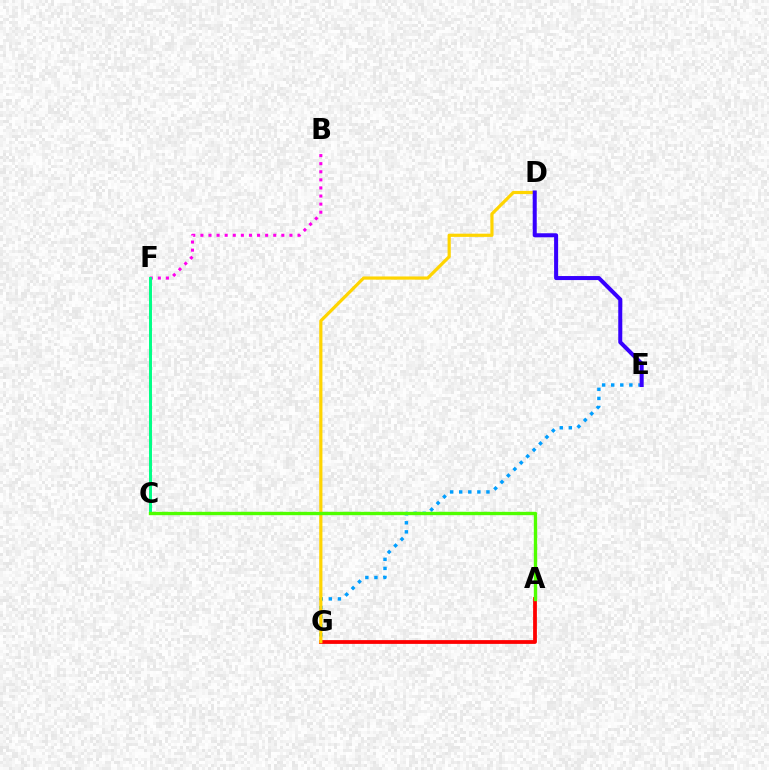{('B', 'F'): [{'color': '#ff00ed', 'line_style': 'dotted', 'thickness': 2.2}], ('C', 'F'): [{'color': '#00ff86', 'line_style': 'solid', 'thickness': 2.13}], ('E', 'G'): [{'color': '#009eff', 'line_style': 'dotted', 'thickness': 2.47}], ('A', 'G'): [{'color': '#ff0000', 'line_style': 'solid', 'thickness': 2.72}], ('D', 'G'): [{'color': '#ffd500', 'line_style': 'solid', 'thickness': 2.3}], ('D', 'E'): [{'color': '#3700ff', 'line_style': 'solid', 'thickness': 2.9}], ('A', 'C'): [{'color': '#4fff00', 'line_style': 'solid', 'thickness': 2.42}]}